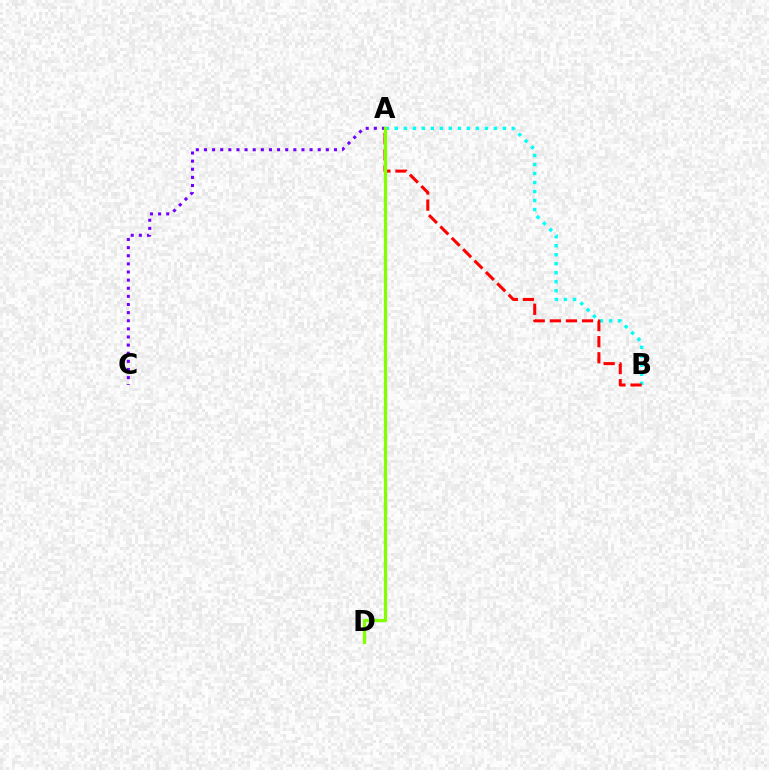{('A', 'B'): [{'color': '#00fff6', 'line_style': 'dotted', 'thickness': 2.45}, {'color': '#ff0000', 'line_style': 'dashed', 'thickness': 2.19}], ('A', 'C'): [{'color': '#7200ff', 'line_style': 'dotted', 'thickness': 2.21}], ('A', 'D'): [{'color': '#84ff00', 'line_style': 'solid', 'thickness': 2.35}]}